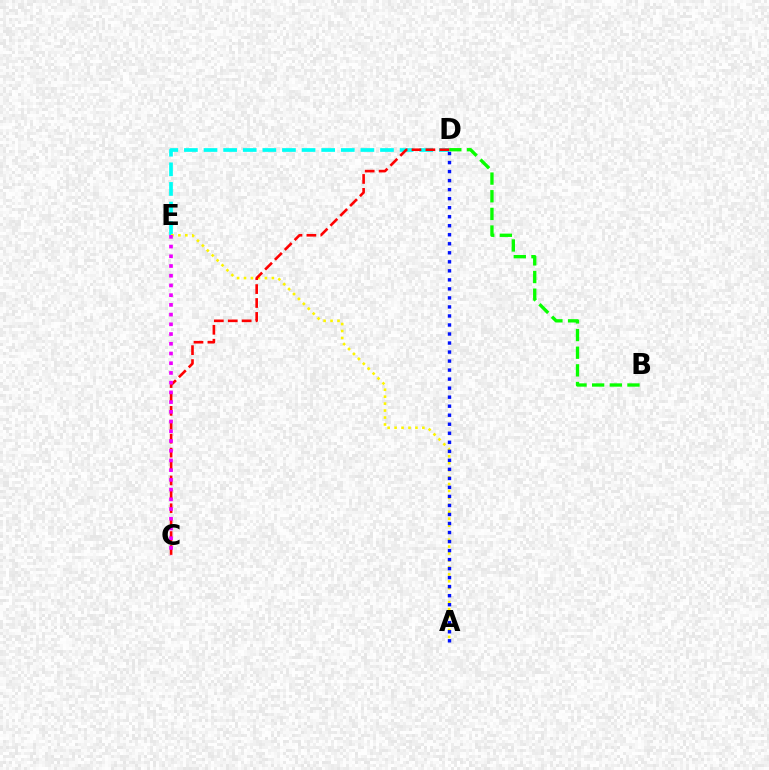{('D', 'E'): [{'color': '#00fff6', 'line_style': 'dashed', 'thickness': 2.66}], ('A', 'E'): [{'color': '#fcf500', 'line_style': 'dotted', 'thickness': 1.89}], ('B', 'D'): [{'color': '#08ff00', 'line_style': 'dashed', 'thickness': 2.4}], ('A', 'D'): [{'color': '#0010ff', 'line_style': 'dotted', 'thickness': 2.45}], ('C', 'D'): [{'color': '#ff0000', 'line_style': 'dashed', 'thickness': 1.89}], ('C', 'E'): [{'color': '#ee00ff', 'line_style': 'dotted', 'thickness': 2.64}]}